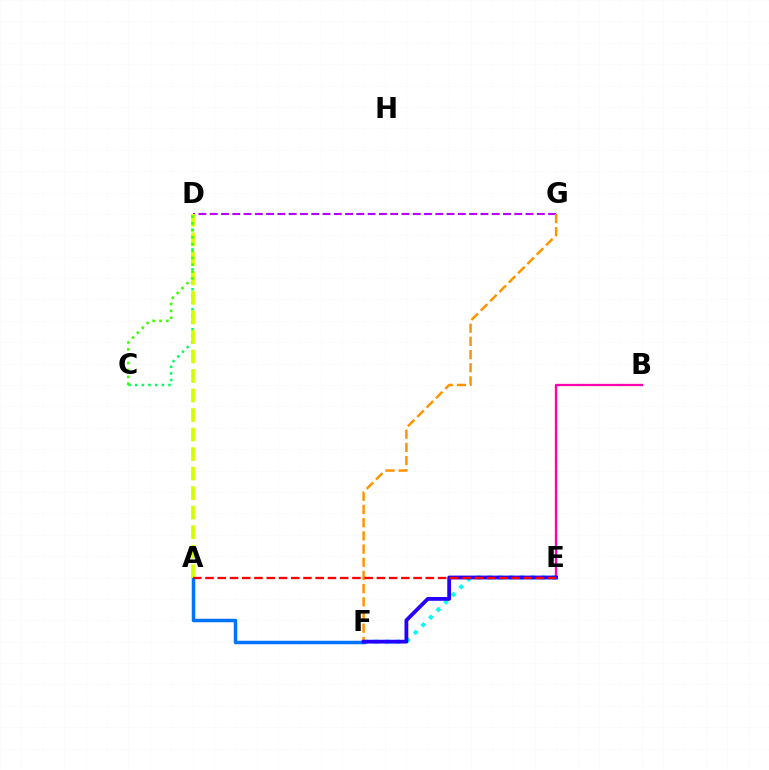{('E', 'F'): [{'color': '#00fff6', 'line_style': 'dotted', 'thickness': 2.92}, {'color': '#2500ff', 'line_style': 'solid', 'thickness': 2.74}], ('D', 'G'): [{'color': '#b900ff', 'line_style': 'dashed', 'thickness': 1.53}], ('C', 'D'): [{'color': '#00ff5c', 'line_style': 'dotted', 'thickness': 1.8}, {'color': '#3dff00', 'line_style': 'dotted', 'thickness': 1.87}], ('B', 'E'): [{'color': '#ff00ac', 'line_style': 'solid', 'thickness': 1.66}], ('F', 'G'): [{'color': '#ff9400', 'line_style': 'dashed', 'thickness': 1.79}], ('A', 'F'): [{'color': '#0074ff', 'line_style': 'solid', 'thickness': 2.51}], ('A', 'D'): [{'color': '#d1ff00', 'line_style': 'dashed', 'thickness': 2.65}], ('A', 'E'): [{'color': '#ff0000', 'line_style': 'dashed', 'thickness': 1.66}]}